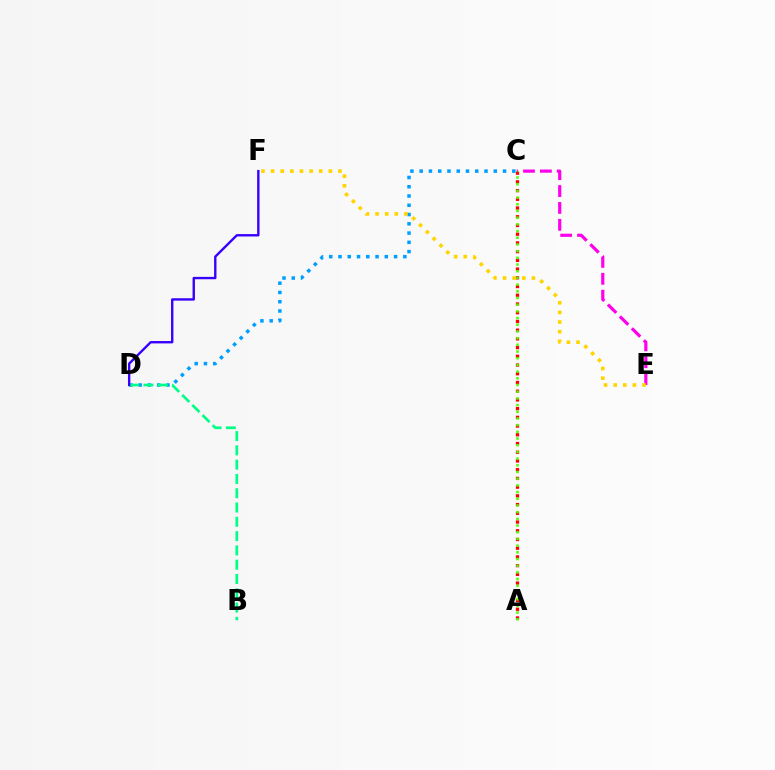{('C', 'E'): [{'color': '#ff00ed', 'line_style': 'dashed', 'thickness': 2.29}], ('A', 'C'): [{'color': '#ff0000', 'line_style': 'dotted', 'thickness': 2.37}, {'color': '#4fff00', 'line_style': 'dotted', 'thickness': 1.82}], ('C', 'D'): [{'color': '#009eff', 'line_style': 'dotted', 'thickness': 2.52}], ('B', 'D'): [{'color': '#00ff86', 'line_style': 'dashed', 'thickness': 1.94}], ('E', 'F'): [{'color': '#ffd500', 'line_style': 'dotted', 'thickness': 2.61}], ('D', 'F'): [{'color': '#3700ff', 'line_style': 'solid', 'thickness': 1.71}]}